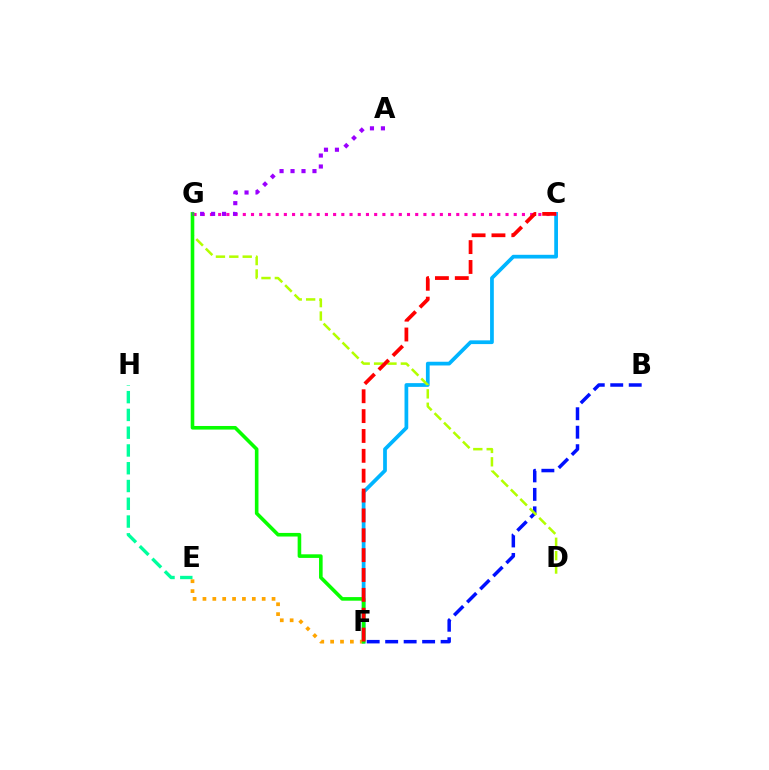{('E', 'H'): [{'color': '#00ff9d', 'line_style': 'dashed', 'thickness': 2.41}], ('B', 'F'): [{'color': '#0010ff', 'line_style': 'dashed', 'thickness': 2.51}], ('C', 'F'): [{'color': '#00b5ff', 'line_style': 'solid', 'thickness': 2.69}, {'color': '#ff0000', 'line_style': 'dashed', 'thickness': 2.7}], ('D', 'G'): [{'color': '#b3ff00', 'line_style': 'dashed', 'thickness': 1.82}], ('E', 'F'): [{'color': '#ffa500', 'line_style': 'dotted', 'thickness': 2.68}], ('C', 'G'): [{'color': '#ff00bd', 'line_style': 'dotted', 'thickness': 2.23}], ('F', 'G'): [{'color': '#08ff00', 'line_style': 'solid', 'thickness': 2.59}], ('A', 'G'): [{'color': '#9b00ff', 'line_style': 'dotted', 'thickness': 2.98}]}